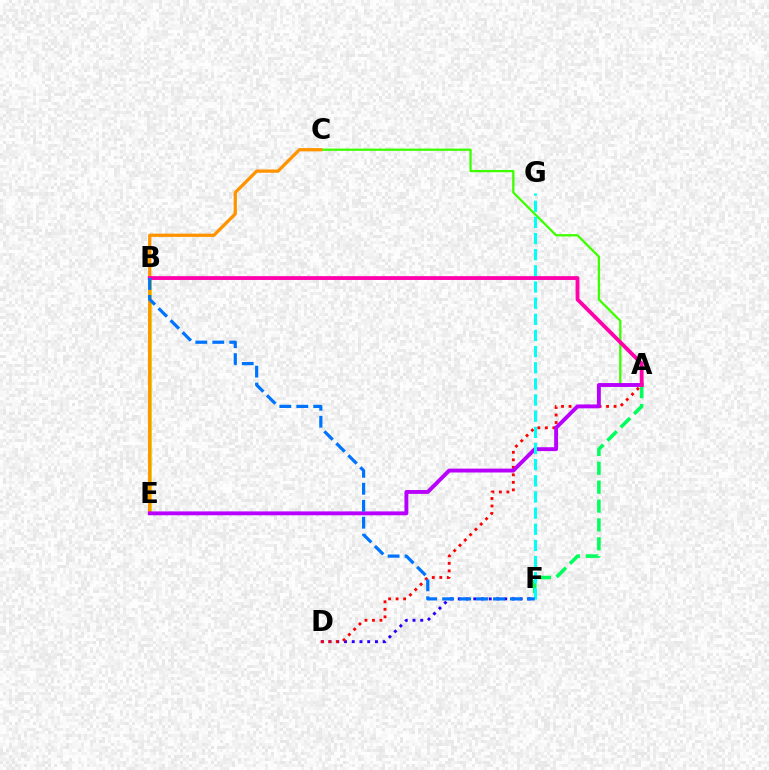{('D', 'F'): [{'color': '#2500ff', 'line_style': 'dotted', 'thickness': 2.1}], ('A', 'C'): [{'color': '#3dff00', 'line_style': 'solid', 'thickness': 1.65}], ('B', 'E'): [{'color': '#d1ff00', 'line_style': 'solid', 'thickness': 2.9}], ('C', 'E'): [{'color': '#ff9400', 'line_style': 'solid', 'thickness': 2.36}], ('A', 'D'): [{'color': '#ff0000', 'line_style': 'dotted', 'thickness': 2.04}], ('A', 'E'): [{'color': '#b900ff', 'line_style': 'solid', 'thickness': 2.8}], ('A', 'F'): [{'color': '#00ff5c', 'line_style': 'dashed', 'thickness': 2.57}], ('F', 'G'): [{'color': '#00fff6', 'line_style': 'dashed', 'thickness': 2.19}], ('A', 'B'): [{'color': '#ff00ac', 'line_style': 'solid', 'thickness': 2.75}], ('B', 'F'): [{'color': '#0074ff', 'line_style': 'dashed', 'thickness': 2.3}]}